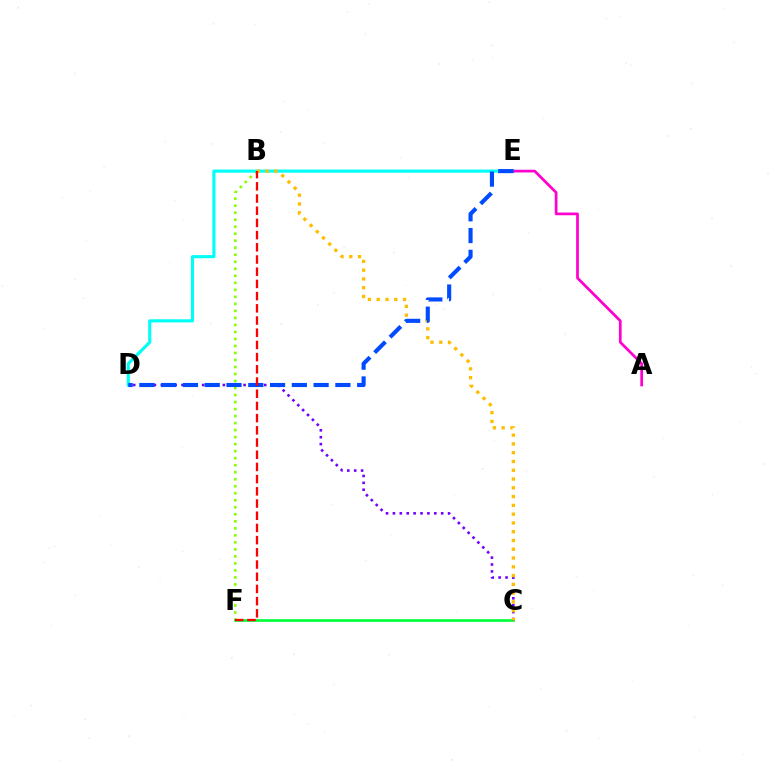{('B', 'F'): [{'color': '#84ff00', 'line_style': 'dotted', 'thickness': 1.91}, {'color': '#ff0000', 'line_style': 'dashed', 'thickness': 1.66}], ('D', 'E'): [{'color': '#00fff6', 'line_style': 'solid', 'thickness': 2.25}, {'color': '#004bff', 'line_style': 'dashed', 'thickness': 2.96}], ('C', 'F'): [{'color': '#00ff39', 'line_style': 'solid', 'thickness': 1.94}], ('A', 'E'): [{'color': '#ff00cf', 'line_style': 'solid', 'thickness': 1.96}], ('C', 'D'): [{'color': '#7200ff', 'line_style': 'dotted', 'thickness': 1.87}], ('B', 'C'): [{'color': '#ffbd00', 'line_style': 'dotted', 'thickness': 2.38}]}